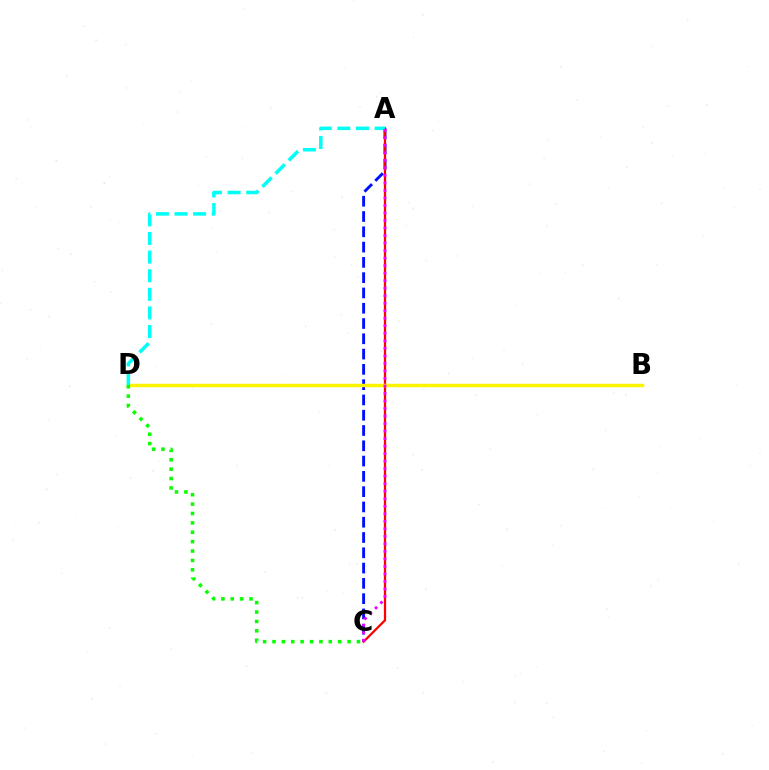{('A', 'C'): [{'color': '#0010ff', 'line_style': 'dashed', 'thickness': 2.08}, {'color': '#ff0000', 'line_style': 'solid', 'thickness': 1.62}, {'color': '#ee00ff', 'line_style': 'dotted', 'thickness': 2.04}], ('B', 'D'): [{'color': '#fcf500', 'line_style': 'solid', 'thickness': 2.49}], ('C', 'D'): [{'color': '#08ff00', 'line_style': 'dotted', 'thickness': 2.55}], ('A', 'D'): [{'color': '#00fff6', 'line_style': 'dashed', 'thickness': 2.53}]}